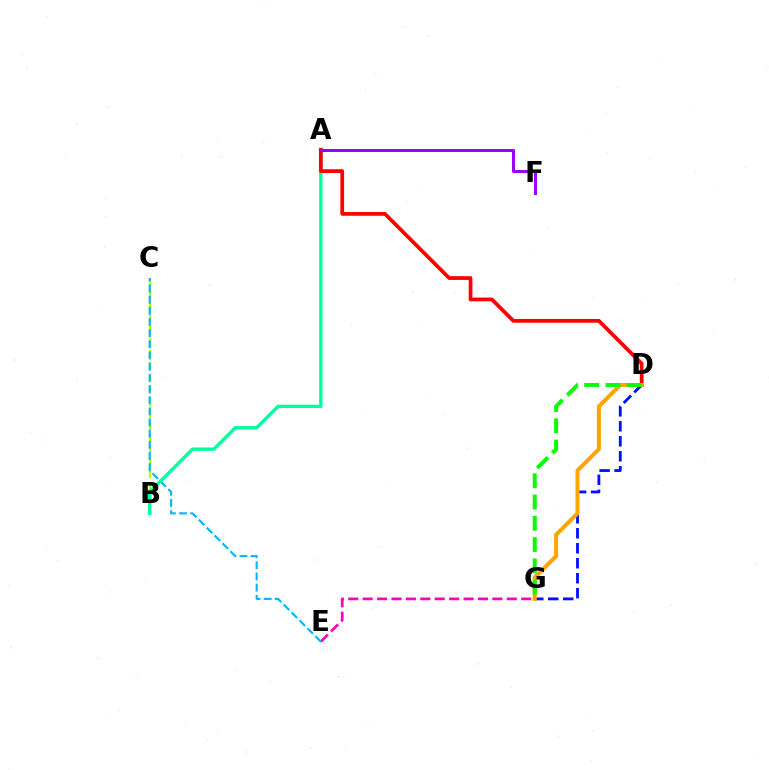{('E', 'G'): [{'color': '#ff00bd', 'line_style': 'dashed', 'thickness': 1.96}], ('B', 'C'): [{'color': '#b3ff00', 'line_style': 'dashed', 'thickness': 1.63}], ('C', 'E'): [{'color': '#00b5ff', 'line_style': 'dashed', 'thickness': 1.52}], ('A', 'B'): [{'color': '#00ff9d', 'line_style': 'solid', 'thickness': 2.42}], ('A', 'D'): [{'color': '#ff0000', 'line_style': 'solid', 'thickness': 2.7}], ('D', 'G'): [{'color': '#0010ff', 'line_style': 'dashed', 'thickness': 2.03}, {'color': '#ffa500', 'line_style': 'solid', 'thickness': 2.91}, {'color': '#08ff00', 'line_style': 'dashed', 'thickness': 2.89}], ('A', 'F'): [{'color': '#9b00ff', 'line_style': 'solid', 'thickness': 2.16}]}